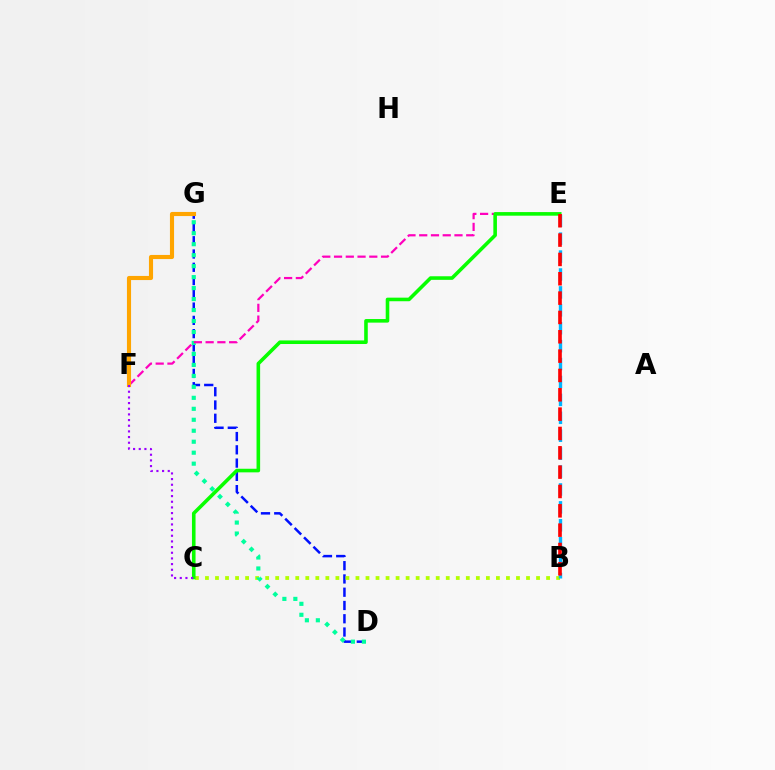{('D', 'G'): [{'color': '#0010ff', 'line_style': 'dashed', 'thickness': 1.8}, {'color': '#00ff9d', 'line_style': 'dotted', 'thickness': 2.98}], ('B', 'C'): [{'color': '#b3ff00', 'line_style': 'dotted', 'thickness': 2.73}], ('E', 'F'): [{'color': '#ff00bd', 'line_style': 'dashed', 'thickness': 1.6}], ('B', 'E'): [{'color': '#00b5ff', 'line_style': 'dashed', 'thickness': 2.43}, {'color': '#ff0000', 'line_style': 'dashed', 'thickness': 2.63}], ('C', 'E'): [{'color': '#08ff00', 'line_style': 'solid', 'thickness': 2.58}], ('F', 'G'): [{'color': '#ffa500', 'line_style': 'solid', 'thickness': 2.96}], ('C', 'F'): [{'color': '#9b00ff', 'line_style': 'dotted', 'thickness': 1.54}]}